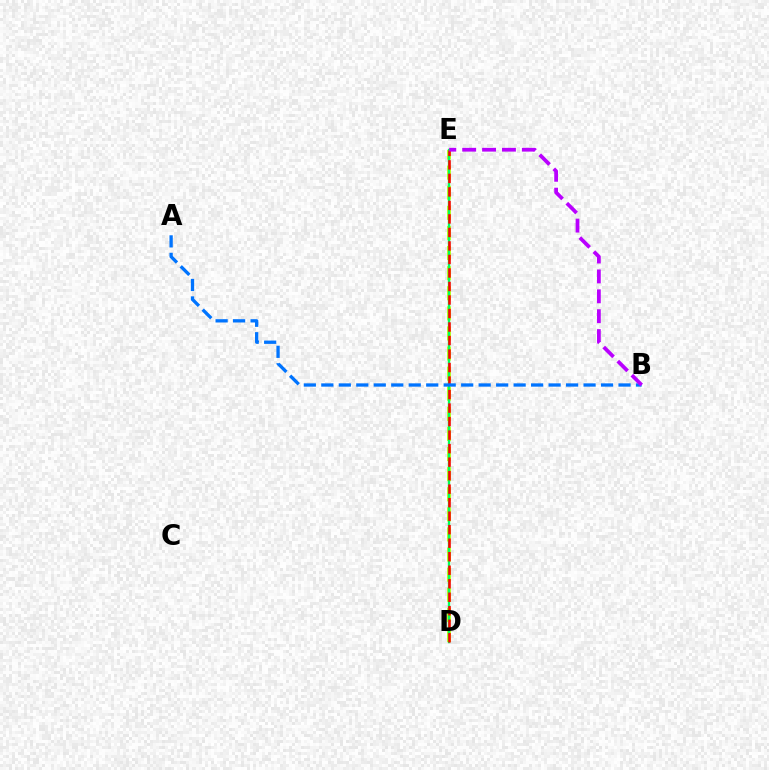{('D', 'E'): [{'color': '#d1ff00', 'line_style': 'dashed', 'thickness': 2.73}, {'color': '#00ff5c', 'line_style': 'solid', 'thickness': 1.7}, {'color': '#ff0000', 'line_style': 'dashed', 'thickness': 1.84}], ('A', 'B'): [{'color': '#0074ff', 'line_style': 'dashed', 'thickness': 2.38}], ('B', 'E'): [{'color': '#b900ff', 'line_style': 'dashed', 'thickness': 2.7}]}